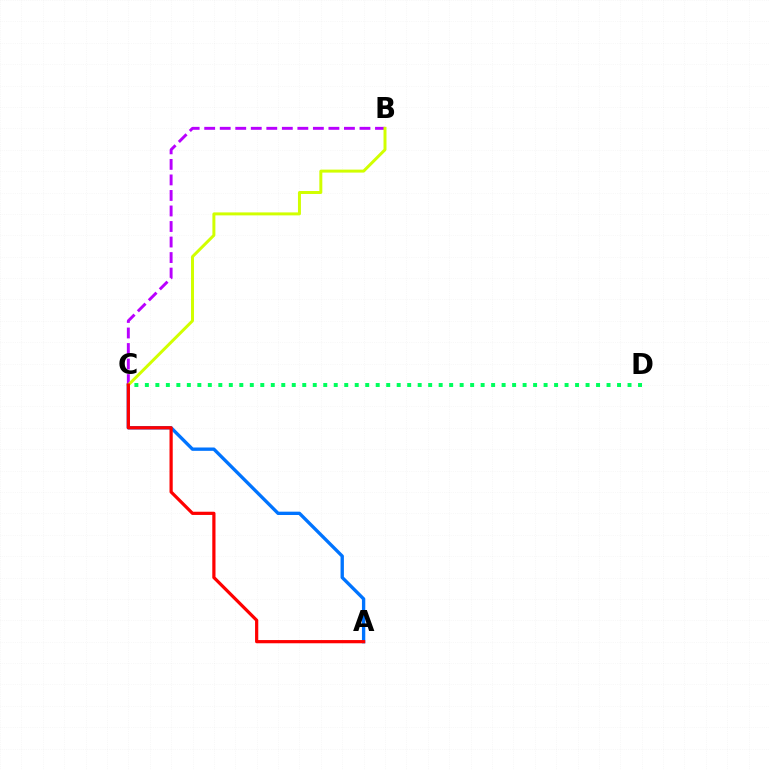{('A', 'C'): [{'color': '#0074ff', 'line_style': 'solid', 'thickness': 2.41}, {'color': '#ff0000', 'line_style': 'solid', 'thickness': 2.32}], ('B', 'C'): [{'color': '#b900ff', 'line_style': 'dashed', 'thickness': 2.11}, {'color': '#d1ff00', 'line_style': 'solid', 'thickness': 2.14}], ('C', 'D'): [{'color': '#00ff5c', 'line_style': 'dotted', 'thickness': 2.85}]}